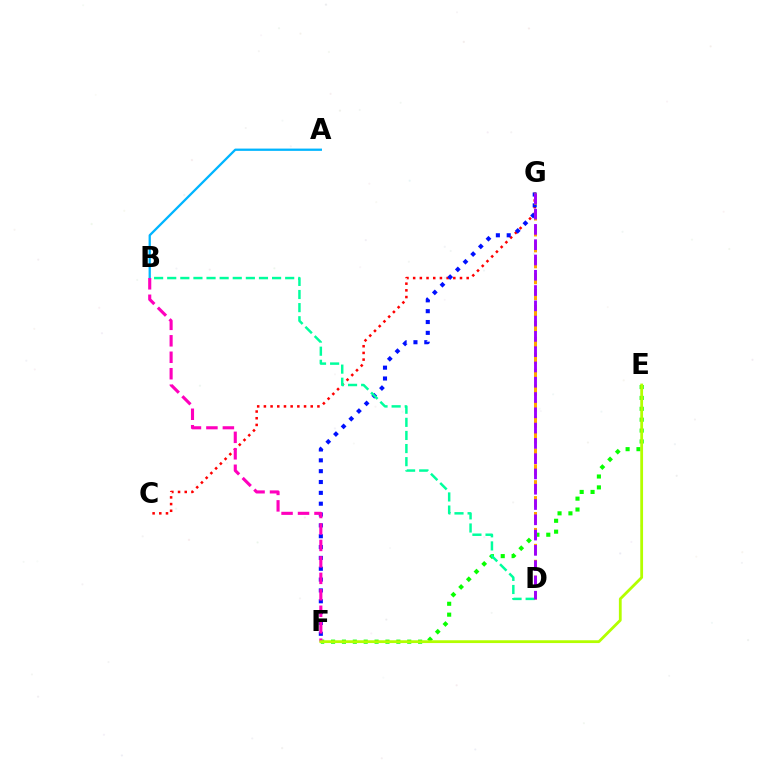{('C', 'G'): [{'color': '#ff0000', 'line_style': 'dotted', 'thickness': 1.82}], ('F', 'G'): [{'color': '#0010ff', 'line_style': 'dotted', 'thickness': 2.95}], ('E', 'F'): [{'color': '#08ff00', 'line_style': 'dotted', 'thickness': 2.96}, {'color': '#b3ff00', 'line_style': 'solid', 'thickness': 2.01}], ('A', 'B'): [{'color': '#00b5ff', 'line_style': 'solid', 'thickness': 1.64}], ('D', 'G'): [{'color': '#ffa500', 'line_style': 'dashed', 'thickness': 2.16}, {'color': '#9b00ff', 'line_style': 'dashed', 'thickness': 2.08}], ('B', 'D'): [{'color': '#00ff9d', 'line_style': 'dashed', 'thickness': 1.78}], ('B', 'F'): [{'color': '#ff00bd', 'line_style': 'dashed', 'thickness': 2.24}]}